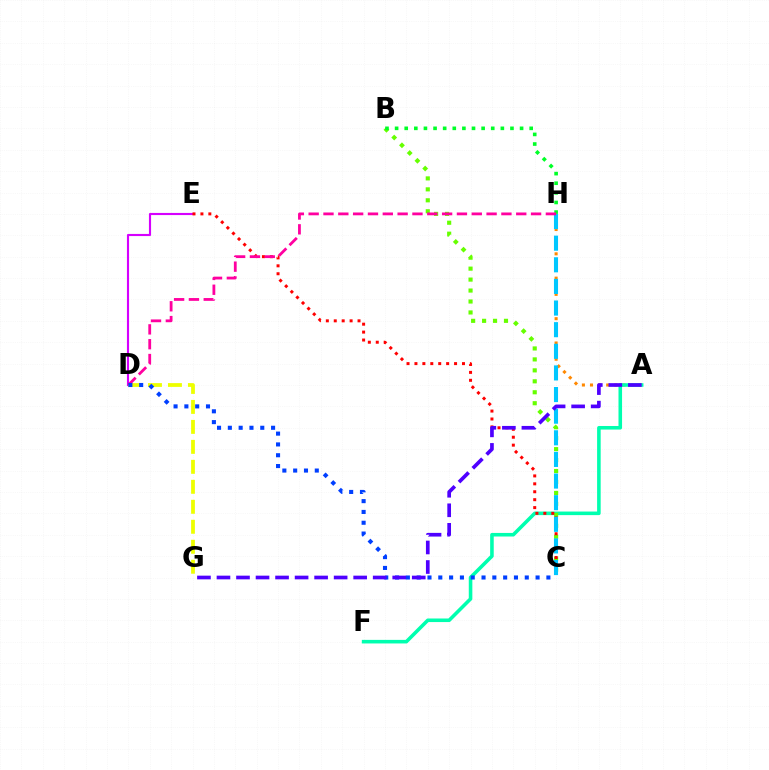{('A', 'H'): [{'color': '#ff8800', 'line_style': 'dotted', 'thickness': 2.2}], ('D', 'E'): [{'color': '#d600ff', 'line_style': 'solid', 'thickness': 1.54}], ('A', 'F'): [{'color': '#00ffaf', 'line_style': 'solid', 'thickness': 2.57}], ('B', 'C'): [{'color': '#66ff00', 'line_style': 'dotted', 'thickness': 2.98}], ('C', 'E'): [{'color': '#ff0000', 'line_style': 'dotted', 'thickness': 2.15}], ('D', 'G'): [{'color': '#eeff00', 'line_style': 'dashed', 'thickness': 2.71}], ('B', 'H'): [{'color': '#00ff27', 'line_style': 'dotted', 'thickness': 2.61}], ('C', 'H'): [{'color': '#00c7ff', 'line_style': 'dashed', 'thickness': 2.94}], ('D', 'H'): [{'color': '#ff00a0', 'line_style': 'dashed', 'thickness': 2.01}], ('C', 'D'): [{'color': '#003fff', 'line_style': 'dotted', 'thickness': 2.94}], ('A', 'G'): [{'color': '#4f00ff', 'line_style': 'dashed', 'thickness': 2.65}]}